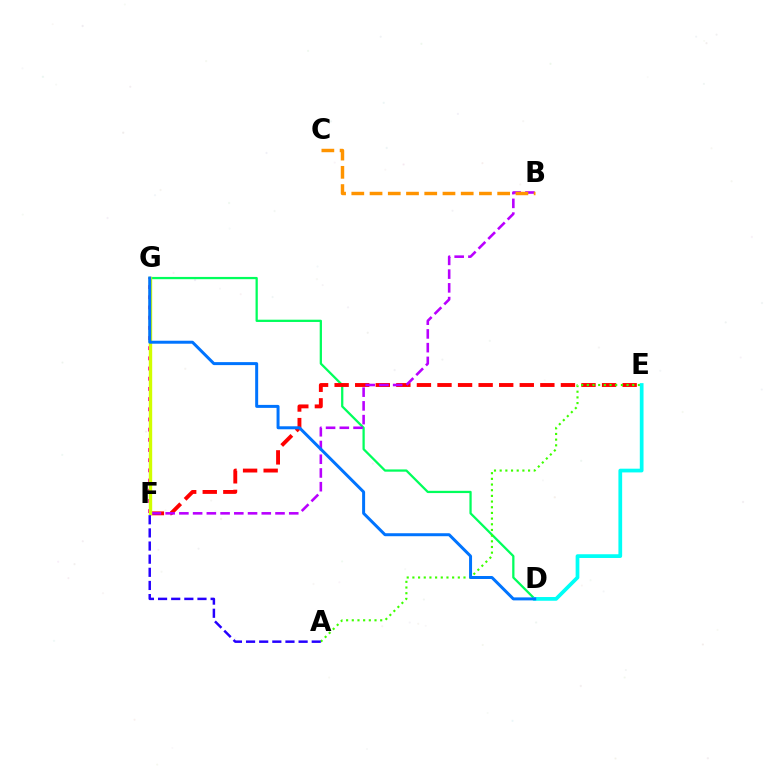{('D', 'G'): [{'color': '#00ff5c', 'line_style': 'solid', 'thickness': 1.63}, {'color': '#0074ff', 'line_style': 'solid', 'thickness': 2.15}], ('E', 'F'): [{'color': '#ff0000', 'line_style': 'dashed', 'thickness': 2.79}], ('B', 'F'): [{'color': '#b900ff', 'line_style': 'dashed', 'thickness': 1.87}], ('A', 'E'): [{'color': '#3dff00', 'line_style': 'dotted', 'thickness': 1.54}], ('F', 'G'): [{'color': '#ff00ac', 'line_style': 'dotted', 'thickness': 2.77}, {'color': '#d1ff00', 'line_style': 'solid', 'thickness': 2.43}], ('D', 'E'): [{'color': '#00fff6', 'line_style': 'solid', 'thickness': 2.69}], ('B', 'C'): [{'color': '#ff9400', 'line_style': 'dashed', 'thickness': 2.48}], ('A', 'F'): [{'color': '#2500ff', 'line_style': 'dashed', 'thickness': 1.78}]}